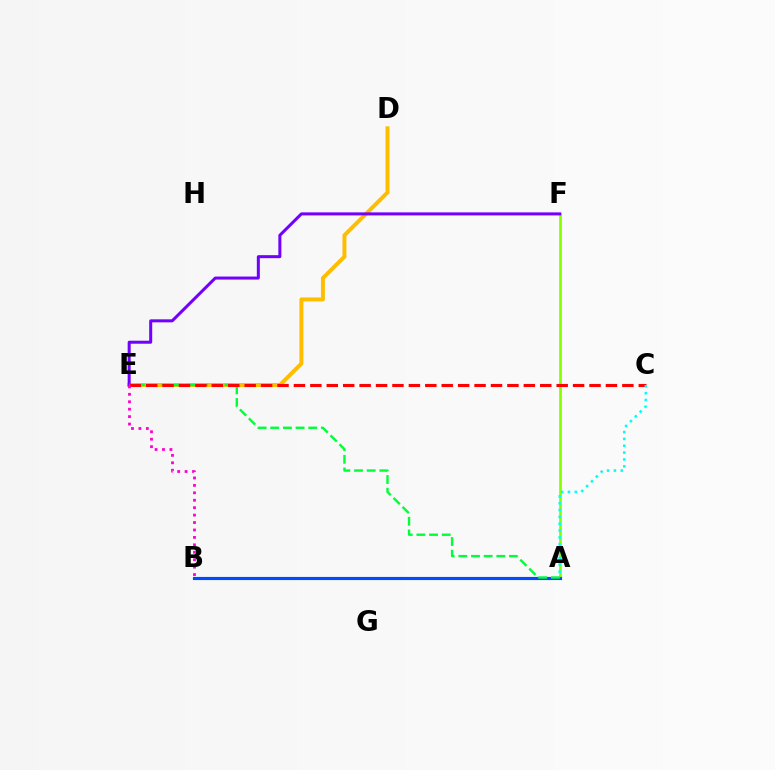{('A', 'F'): [{'color': '#84ff00', 'line_style': 'solid', 'thickness': 1.95}], ('D', 'E'): [{'color': '#ffbd00', 'line_style': 'solid', 'thickness': 2.85}], ('A', 'B'): [{'color': '#004bff', 'line_style': 'solid', 'thickness': 2.26}], ('E', 'F'): [{'color': '#7200ff', 'line_style': 'solid', 'thickness': 2.17}], ('A', 'E'): [{'color': '#00ff39', 'line_style': 'dashed', 'thickness': 1.72}], ('C', 'E'): [{'color': '#ff0000', 'line_style': 'dashed', 'thickness': 2.23}], ('B', 'E'): [{'color': '#ff00cf', 'line_style': 'dotted', 'thickness': 2.02}], ('A', 'C'): [{'color': '#00fff6', 'line_style': 'dotted', 'thickness': 1.86}]}